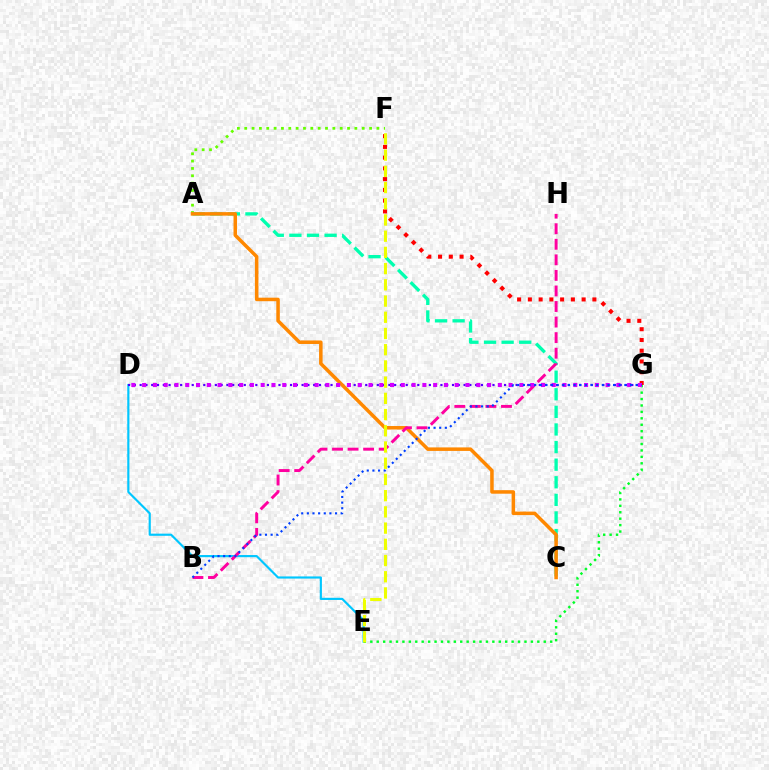{('A', 'F'): [{'color': '#66ff00', 'line_style': 'dotted', 'thickness': 2.0}], ('D', 'E'): [{'color': '#00c7ff', 'line_style': 'solid', 'thickness': 1.55}], ('A', 'C'): [{'color': '#00ffaf', 'line_style': 'dashed', 'thickness': 2.39}, {'color': '#ff8800', 'line_style': 'solid', 'thickness': 2.53}], ('F', 'G'): [{'color': '#ff0000', 'line_style': 'dotted', 'thickness': 2.92}], ('E', 'G'): [{'color': '#00ff27', 'line_style': 'dotted', 'thickness': 1.75}], ('D', 'G'): [{'color': '#4f00ff', 'line_style': 'dotted', 'thickness': 1.57}, {'color': '#d600ff', 'line_style': 'dotted', 'thickness': 2.93}], ('B', 'H'): [{'color': '#ff00a0', 'line_style': 'dashed', 'thickness': 2.11}], ('B', 'G'): [{'color': '#003fff', 'line_style': 'dotted', 'thickness': 1.53}], ('E', 'F'): [{'color': '#eeff00', 'line_style': 'dashed', 'thickness': 2.2}]}